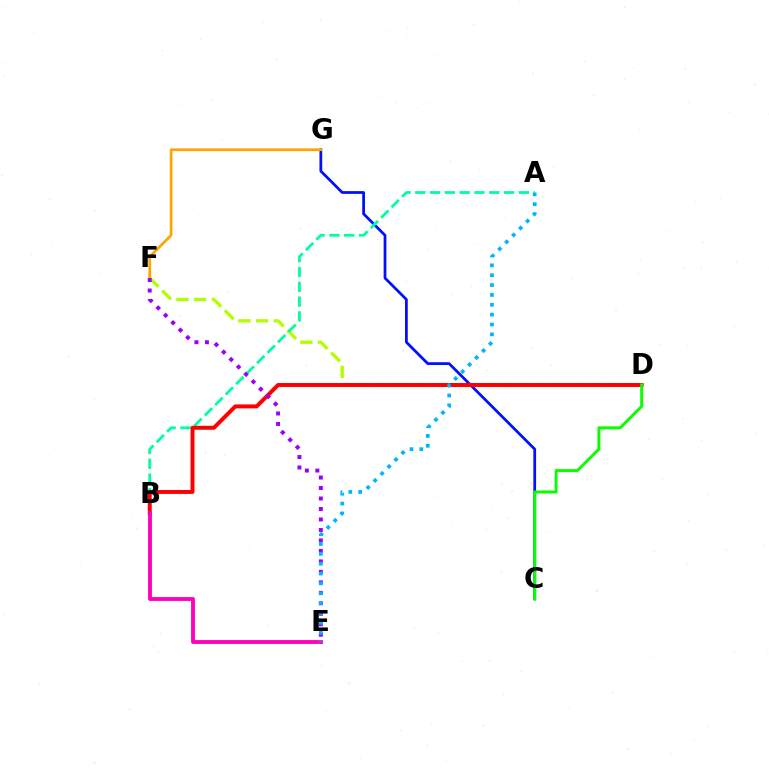{('D', 'F'): [{'color': '#b3ff00', 'line_style': 'dashed', 'thickness': 2.4}], ('C', 'G'): [{'color': '#0010ff', 'line_style': 'solid', 'thickness': 1.98}], ('A', 'B'): [{'color': '#00ff9d', 'line_style': 'dashed', 'thickness': 2.01}], ('F', 'G'): [{'color': '#ffa500', 'line_style': 'solid', 'thickness': 1.96}], ('B', 'D'): [{'color': '#ff0000', 'line_style': 'solid', 'thickness': 2.85}], ('B', 'E'): [{'color': '#ff00bd', 'line_style': 'solid', 'thickness': 2.78}], ('C', 'D'): [{'color': '#08ff00', 'line_style': 'solid', 'thickness': 2.12}], ('E', 'F'): [{'color': '#9b00ff', 'line_style': 'dotted', 'thickness': 2.85}], ('A', 'E'): [{'color': '#00b5ff', 'line_style': 'dotted', 'thickness': 2.68}]}